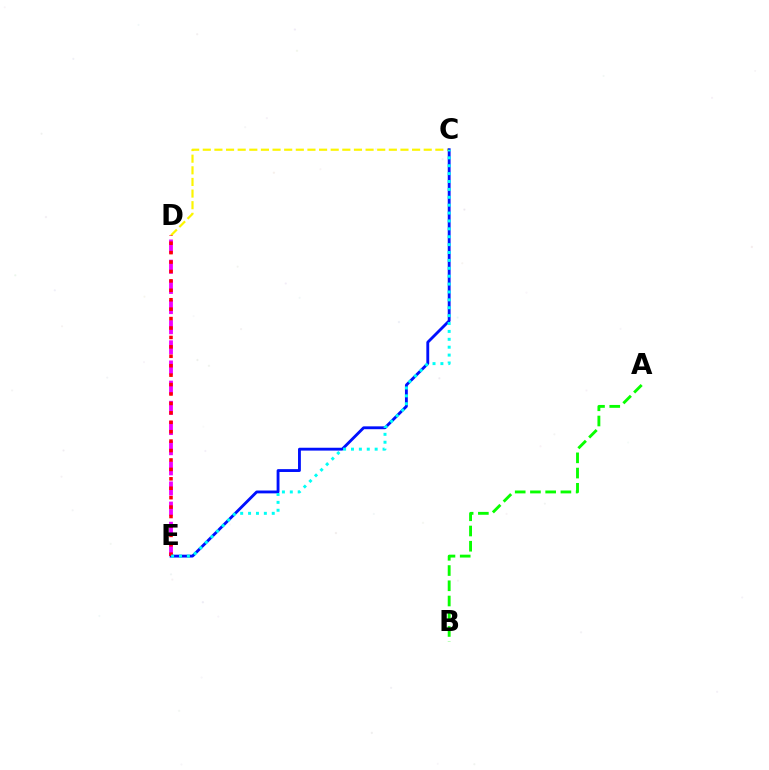{('D', 'E'): [{'color': '#ee00ff', 'line_style': 'dashed', 'thickness': 2.74}, {'color': '#ff0000', 'line_style': 'dotted', 'thickness': 2.56}], ('C', 'D'): [{'color': '#fcf500', 'line_style': 'dashed', 'thickness': 1.58}], ('C', 'E'): [{'color': '#0010ff', 'line_style': 'solid', 'thickness': 2.05}, {'color': '#00fff6', 'line_style': 'dotted', 'thickness': 2.14}], ('A', 'B'): [{'color': '#08ff00', 'line_style': 'dashed', 'thickness': 2.07}]}